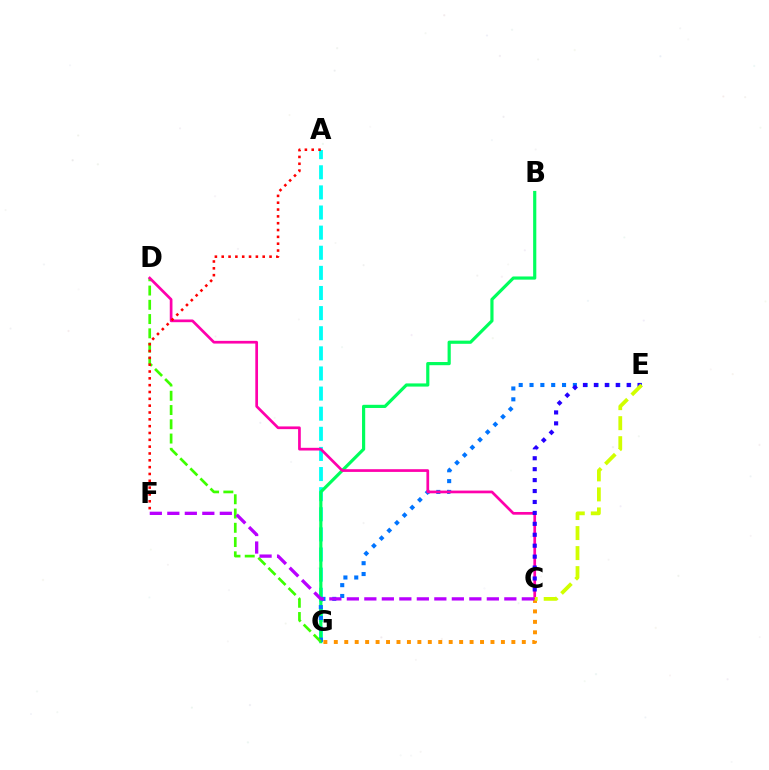{('A', 'G'): [{'color': '#00fff6', 'line_style': 'dashed', 'thickness': 2.73}], ('B', 'G'): [{'color': '#00ff5c', 'line_style': 'solid', 'thickness': 2.29}], ('E', 'G'): [{'color': '#0074ff', 'line_style': 'dotted', 'thickness': 2.94}], ('C', 'G'): [{'color': '#ff9400', 'line_style': 'dotted', 'thickness': 2.84}], ('D', 'G'): [{'color': '#3dff00', 'line_style': 'dashed', 'thickness': 1.94}], ('C', 'D'): [{'color': '#ff00ac', 'line_style': 'solid', 'thickness': 1.95}], ('C', 'E'): [{'color': '#2500ff', 'line_style': 'dotted', 'thickness': 2.97}, {'color': '#d1ff00', 'line_style': 'dashed', 'thickness': 2.72}], ('C', 'F'): [{'color': '#b900ff', 'line_style': 'dashed', 'thickness': 2.38}], ('A', 'F'): [{'color': '#ff0000', 'line_style': 'dotted', 'thickness': 1.86}]}